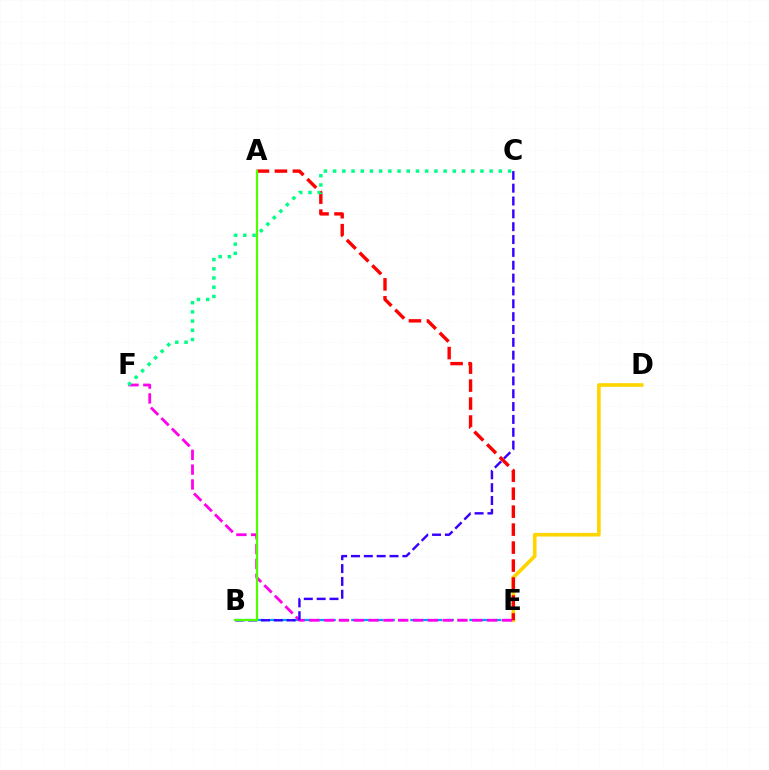{('B', 'E'): [{'color': '#009eff', 'line_style': 'dashed', 'thickness': 1.6}], ('D', 'E'): [{'color': '#ffd500', 'line_style': 'solid', 'thickness': 2.62}], ('A', 'E'): [{'color': '#ff0000', 'line_style': 'dashed', 'thickness': 2.44}], ('E', 'F'): [{'color': '#ff00ed', 'line_style': 'dashed', 'thickness': 2.01}], ('C', 'F'): [{'color': '#00ff86', 'line_style': 'dotted', 'thickness': 2.5}], ('B', 'C'): [{'color': '#3700ff', 'line_style': 'dashed', 'thickness': 1.75}], ('A', 'B'): [{'color': '#4fff00', 'line_style': 'solid', 'thickness': 1.59}]}